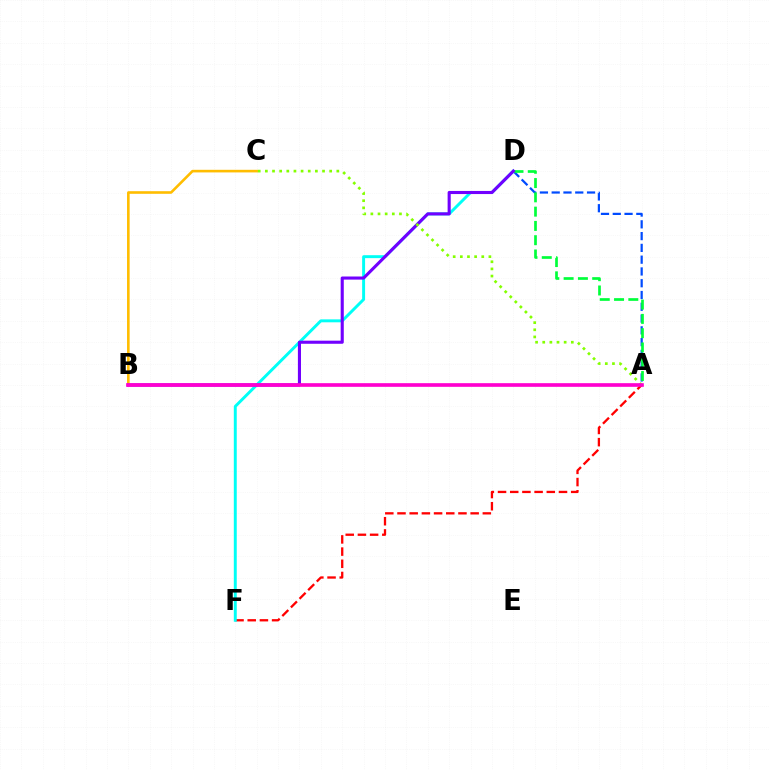{('A', 'F'): [{'color': '#ff0000', 'line_style': 'dashed', 'thickness': 1.66}], ('A', 'D'): [{'color': '#004bff', 'line_style': 'dashed', 'thickness': 1.6}, {'color': '#00ff39', 'line_style': 'dashed', 'thickness': 1.94}], ('B', 'C'): [{'color': '#ffbd00', 'line_style': 'solid', 'thickness': 1.88}], ('D', 'F'): [{'color': '#00fff6', 'line_style': 'solid', 'thickness': 2.12}], ('B', 'D'): [{'color': '#7200ff', 'line_style': 'solid', 'thickness': 2.23}], ('A', 'C'): [{'color': '#84ff00', 'line_style': 'dotted', 'thickness': 1.94}], ('A', 'B'): [{'color': '#ff00cf', 'line_style': 'solid', 'thickness': 2.63}]}